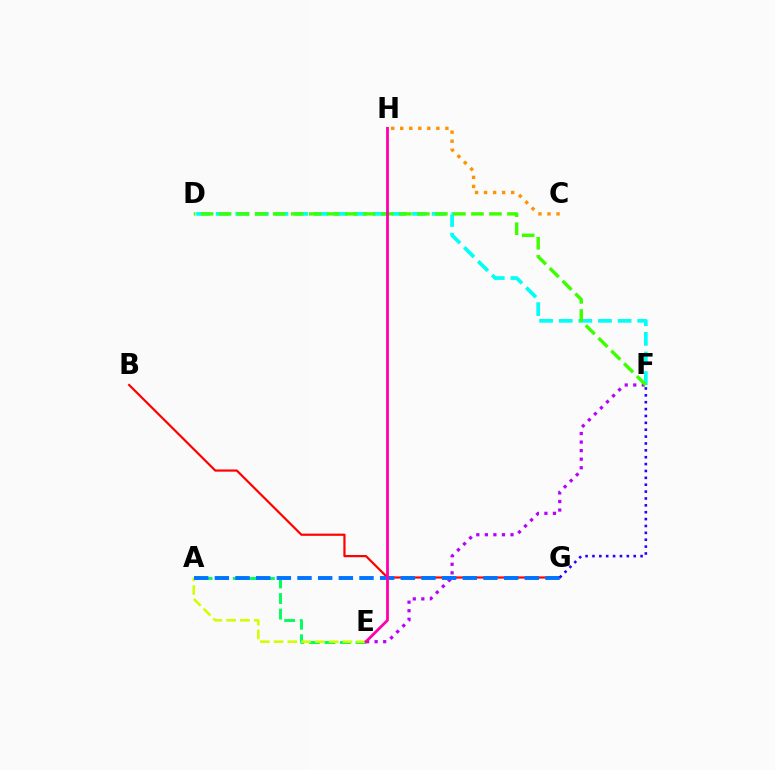{('E', 'F'): [{'color': '#b900ff', 'line_style': 'dotted', 'thickness': 2.32}], ('A', 'E'): [{'color': '#00ff5c', 'line_style': 'dashed', 'thickness': 2.11}, {'color': '#d1ff00', 'line_style': 'dashed', 'thickness': 1.87}], ('B', 'G'): [{'color': '#ff0000', 'line_style': 'solid', 'thickness': 1.58}], ('D', 'F'): [{'color': '#00fff6', 'line_style': 'dashed', 'thickness': 2.67}, {'color': '#3dff00', 'line_style': 'dashed', 'thickness': 2.45}], ('A', 'G'): [{'color': '#0074ff', 'line_style': 'dashed', 'thickness': 2.81}], ('C', 'H'): [{'color': '#ff9400', 'line_style': 'dotted', 'thickness': 2.45}], ('F', 'G'): [{'color': '#2500ff', 'line_style': 'dotted', 'thickness': 1.87}], ('E', 'H'): [{'color': '#ff00ac', 'line_style': 'solid', 'thickness': 2.02}]}